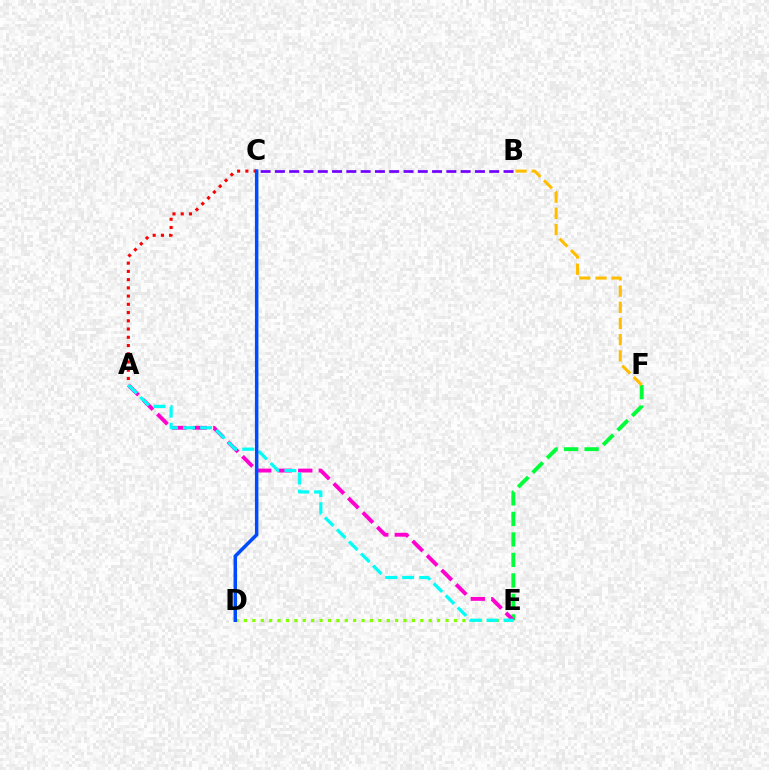{('E', 'F'): [{'color': '#00ff39', 'line_style': 'dashed', 'thickness': 2.78}], ('A', 'E'): [{'color': '#ff00cf', 'line_style': 'dashed', 'thickness': 2.79}, {'color': '#00fff6', 'line_style': 'dashed', 'thickness': 2.31}], ('B', 'C'): [{'color': '#7200ff', 'line_style': 'dashed', 'thickness': 1.94}], ('D', 'E'): [{'color': '#84ff00', 'line_style': 'dotted', 'thickness': 2.28}], ('B', 'F'): [{'color': '#ffbd00', 'line_style': 'dashed', 'thickness': 2.2}], ('A', 'C'): [{'color': '#ff0000', 'line_style': 'dotted', 'thickness': 2.24}], ('C', 'D'): [{'color': '#004bff', 'line_style': 'solid', 'thickness': 2.52}]}